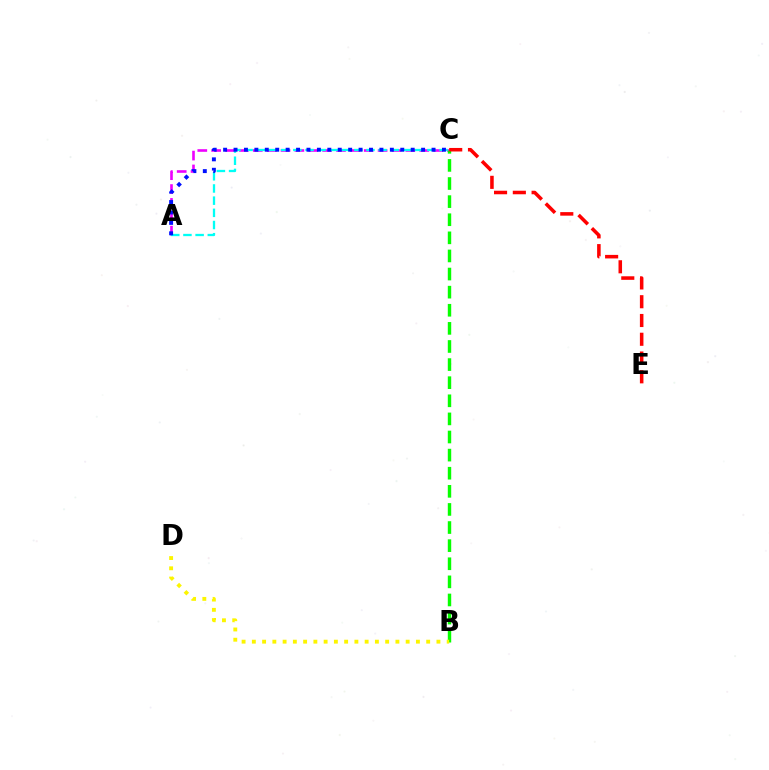{('A', 'C'): [{'color': '#ee00ff', 'line_style': 'dashed', 'thickness': 1.88}, {'color': '#00fff6', 'line_style': 'dashed', 'thickness': 1.65}, {'color': '#0010ff', 'line_style': 'dotted', 'thickness': 2.83}], ('B', 'C'): [{'color': '#08ff00', 'line_style': 'dashed', 'thickness': 2.46}], ('C', 'E'): [{'color': '#ff0000', 'line_style': 'dashed', 'thickness': 2.55}], ('B', 'D'): [{'color': '#fcf500', 'line_style': 'dotted', 'thickness': 2.79}]}